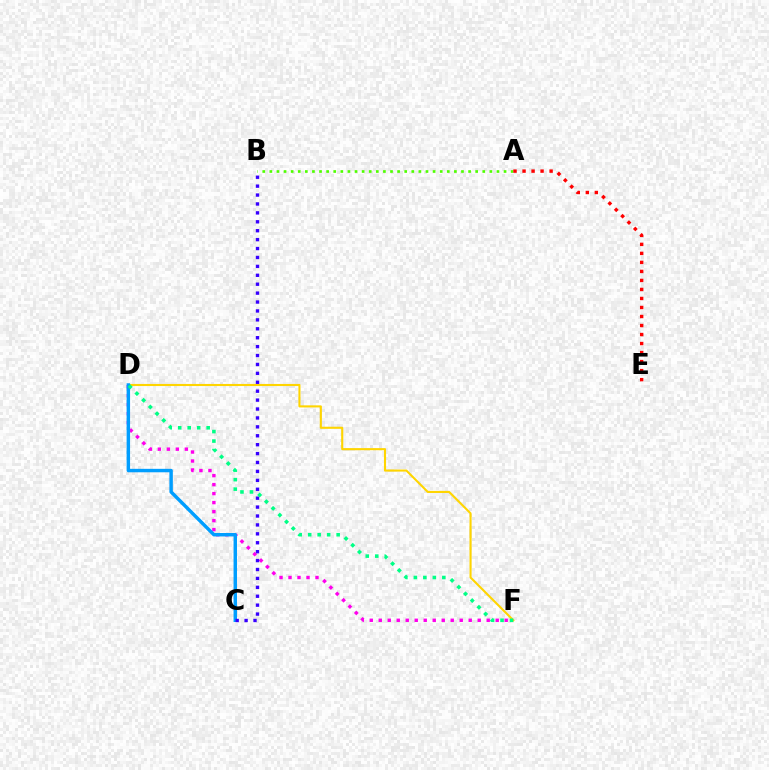{('D', 'F'): [{'color': '#ff00ed', 'line_style': 'dotted', 'thickness': 2.44}, {'color': '#ffd500', 'line_style': 'solid', 'thickness': 1.51}, {'color': '#00ff86', 'line_style': 'dotted', 'thickness': 2.58}], ('A', 'B'): [{'color': '#4fff00', 'line_style': 'dotted', 'thickness': 1.93}], ('A', 'E'): [{'color': '#ff0000', 'line_style': 'dotted', 'thickness': 2.45}], ('C', 'D'): [{'color': '#009eff', 'line_style': 'solid', 'thickness': 2.48}], ('B', 'C'): [{'color': '#3700ff', 'line_style': 'dotted', 'thickness': 2.42}]}